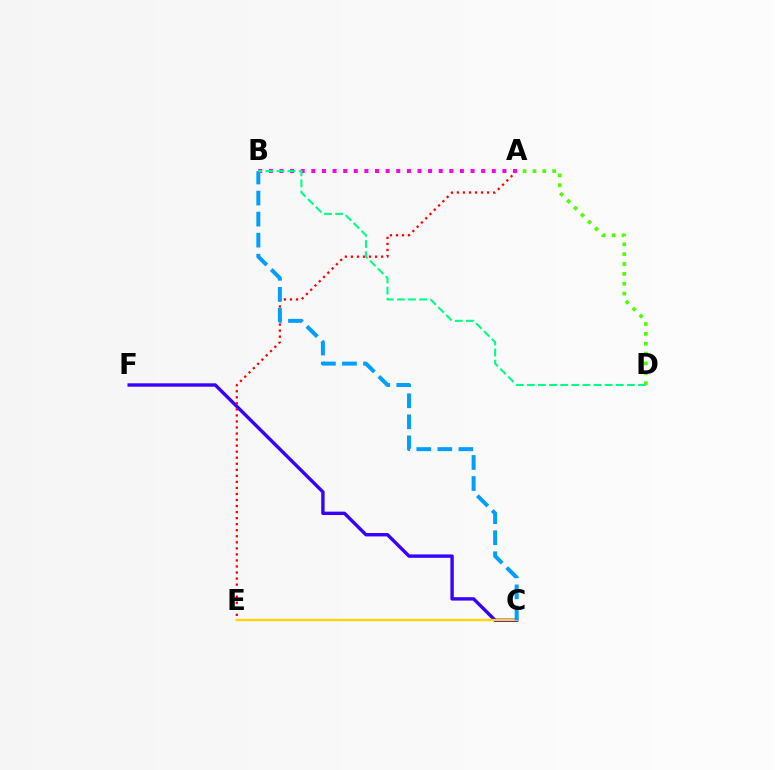{('C', 'F'): [{'color': '#3700ff', 'line_style': 'solid', 'thickness': 2.44}], ('A', 'E'): [{'color': '#ff0000', 'line_style': 'dotted', 'thickness': 1.64}], ('A', 'B'): [{'color': '#ff00ed', 'line_style': 'dotted', 'thickness': 2.88}], ('C', 'E'): [{'color': '#ffd500', 'line_style': 'solid', 'thickness': 1.69}], ('B', 'C'): [{'color': '#009eff', 'line_style': 'dashed', 'thickness': 2.86}], ('A', 'D'): [{'color': '#4fff00', 'line_style': 'dotted', 'thickness': 2.68}], ('B', 'D'): [{'color': '#00ff86', 'line_style': 'dashed', 'thickness': 1.51}]}